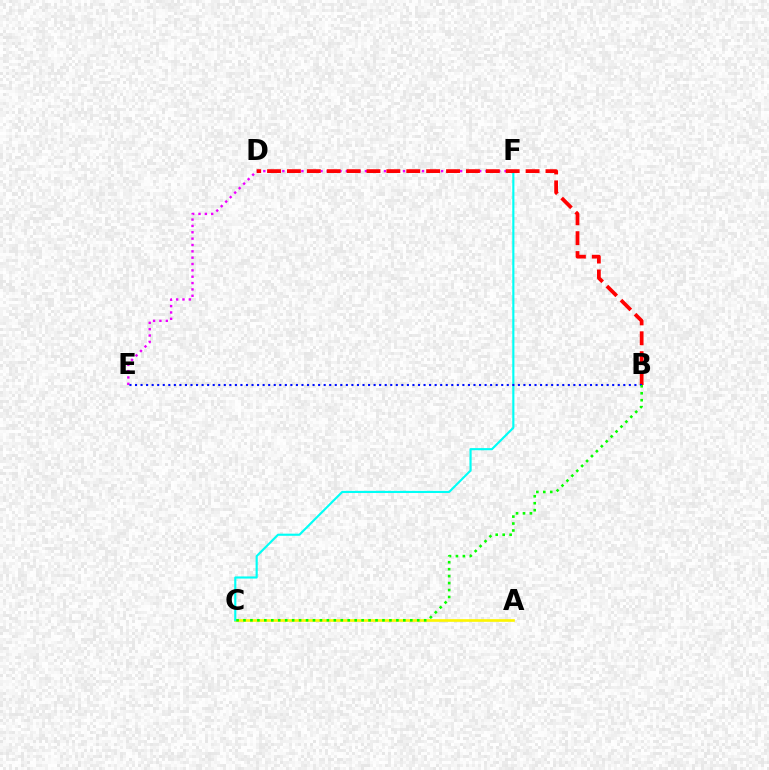{('A', 'C'): [{'color': '#fcf500', 'line_style': 'solid', 'thickness': 1.91}], ('E', 'F'): [{'color': '#ee00ff', 'line_style': 'dotted', 'thickness': 1.72}], ('C', 'F'): [{'color': '#00fff6', 'line_style': 'solid', 'thickness': 1.54}], ('B', 'D'): [{'color': '#ff0000', 'line_style': 'dashed', 'thickness': 2.7}], ('B', 'E'): [{'color': '#0010ff', 'line_style': 'dotted', 'thickness': 1.51}], ('B', 'C'): [{'color': '#08ff00', 'line_style': 'dotted', 'thickness': 1.89}]}